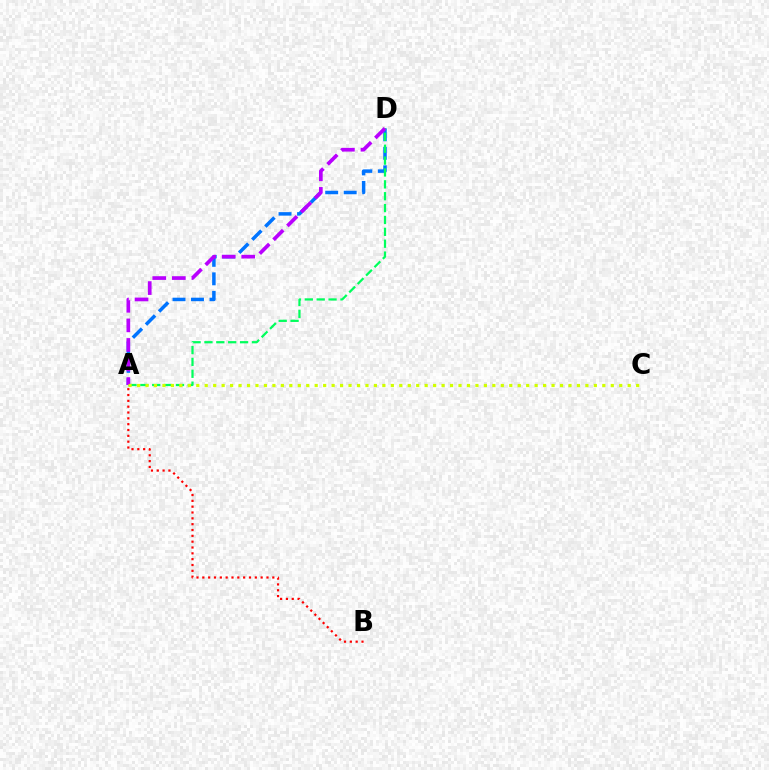{('A', 'D'): [{'color': '#0074ff', 'line_style': 'dashed', 'thickness': 2.51}, {'color': '#00ff5c', 'line_style': 'dashed', 'thickness': 1.61}, {'color': '#b900ff', 'line_style': 'dashed', 'thickness': 2.66}], ('A', 'C'): [{'color': '#d1ff00', 'line_style': 'dotted', 'thickness': 2.3}], ('A', 'B'): [{'color': '#ff0000', 'line_style': 'dotted', 'thickness': 1.58}]}